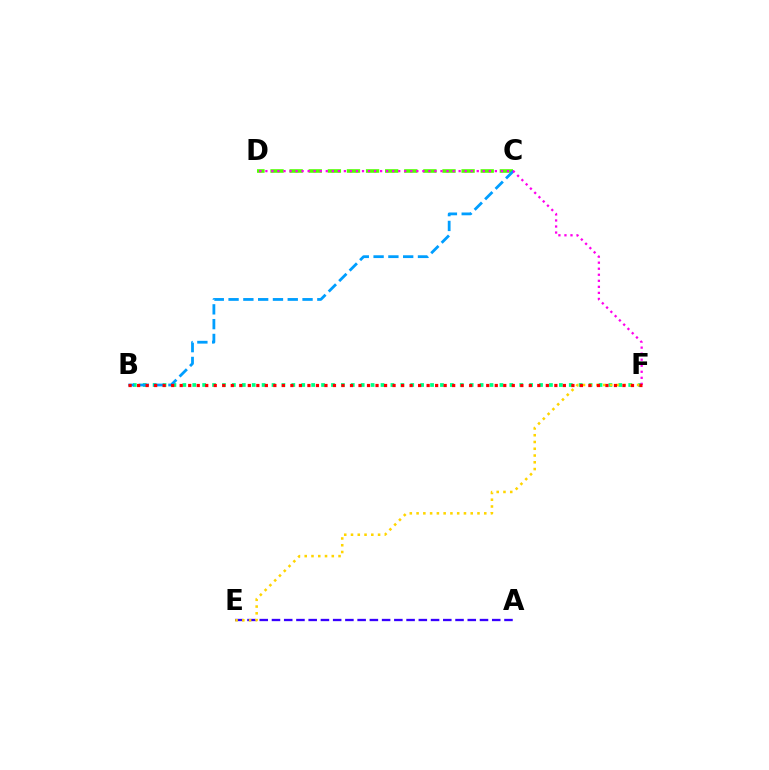{('A', 'E'): [{'color': '#3700ff', 'line_style': 'dashed', 'thickness': 1.66}], ('C', 'D'): [{'color': '#4fff00', 'line_style': 'dashed', 'thickness': 2.6}], ('B', 'F'): [{'color': '#00ff86', 'line_style': 'dotted', 'thickness': 2.69}, {'color': '#ff0000', 'line_style': 'dotted', 'thickness': 2.31}], ('B', 'C'): [{'color': '#009eff', 'line_style': 'dashed', 'thickness': 2.01}], ('E', 'F'): [{'color': '#ffd500', 'line_style': 'dotted', 'thickness': 1.84}], ('D', 'F'): [{'color': '#ff00ed', 'line_style': 'dotted', 'thickness': 1.64}]}